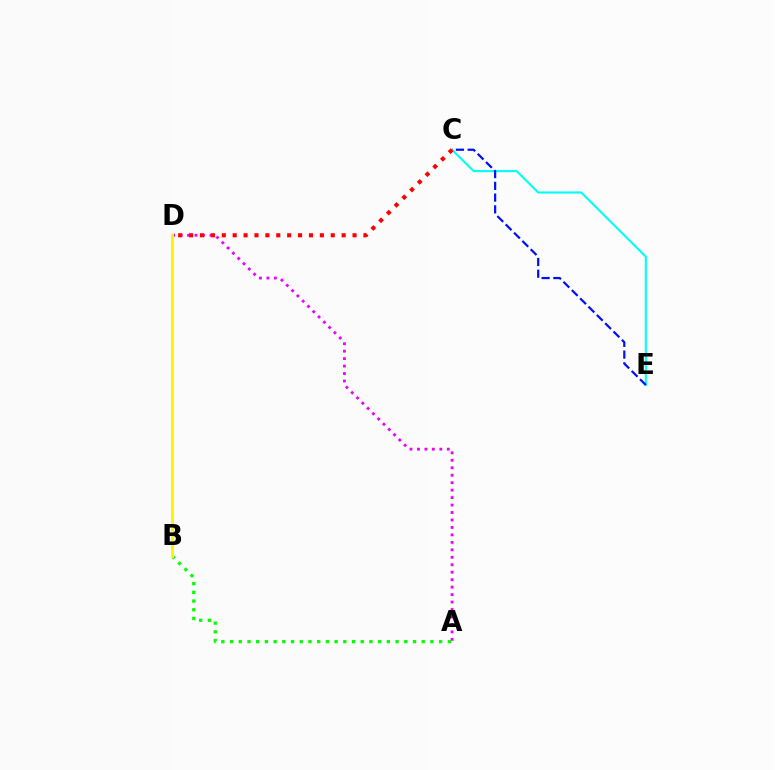{('A', 'D'): [{'color': '#ee00ff', 'line_style': 'dotted', 'thickness': 2.03}], ('C', 'E'): [{'color': '#00fff6', 'line_style': 'solid', 'thickness': 1.51}, {'color': '#0010ff', 'line_style': 'dashed', 'thickness': 1.6}], ('A', 'B'): [{'color': '#08ff00', 'line_style': 'dotted', 'thickness': 2.37}], ('C', 'D'): [{'color': '#ff0000', 'line_style': 'dotted', 'thickness': 2.96}], ('B', 'D'): [{'color': '#fcf500', 'line_style': 'solid', 'thickness': 2.19}]}